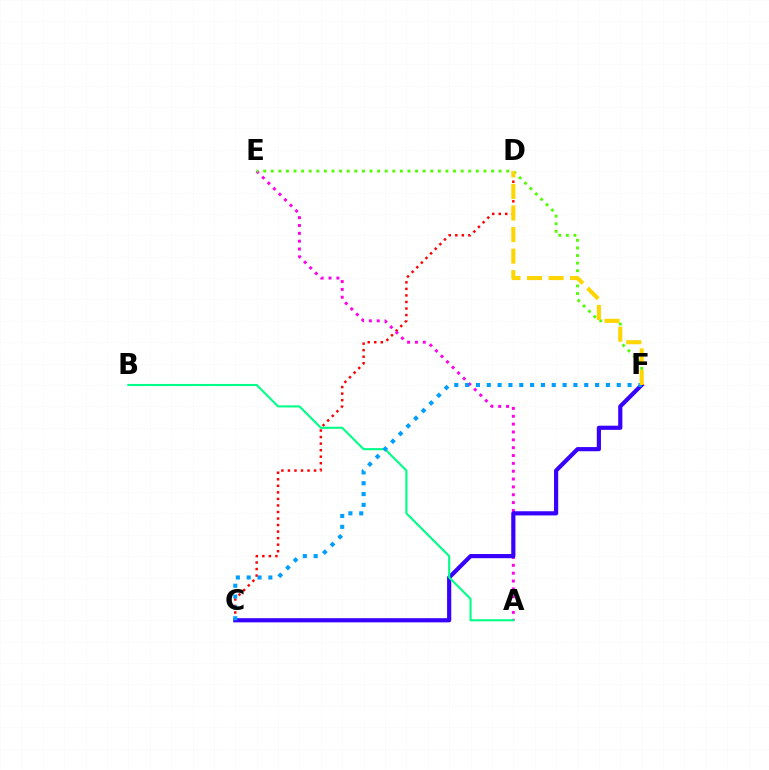{('C', 'D'): [{'color': '#ff0000', 'line_style': 'dotted', 'thickness': 1.78}], ('A', 'E'): [{'color': '#ff00ed', 'line_style': 'dotted', 'thickness': 2.13}], ('E', 'F'): [{'color': '#4fff00', 'line_style': 'dotted', 'thickness': 2.06}], ('C', 'F'): [{'color': '#3700ff', 'line_style': 'solid', 'thickness': 3.0}, {'color': '#009eff', 'line_style': 'dotted', 'thickness': 2.94}], ('A', 'B'): [{'color': '#00ff86', 'line_style': 'solid', 'thickness': 1.51}], ('D', 'F'): [{'color': '#ffd500', 'line_style': 'dashed', 'thickness': 2.93}]}